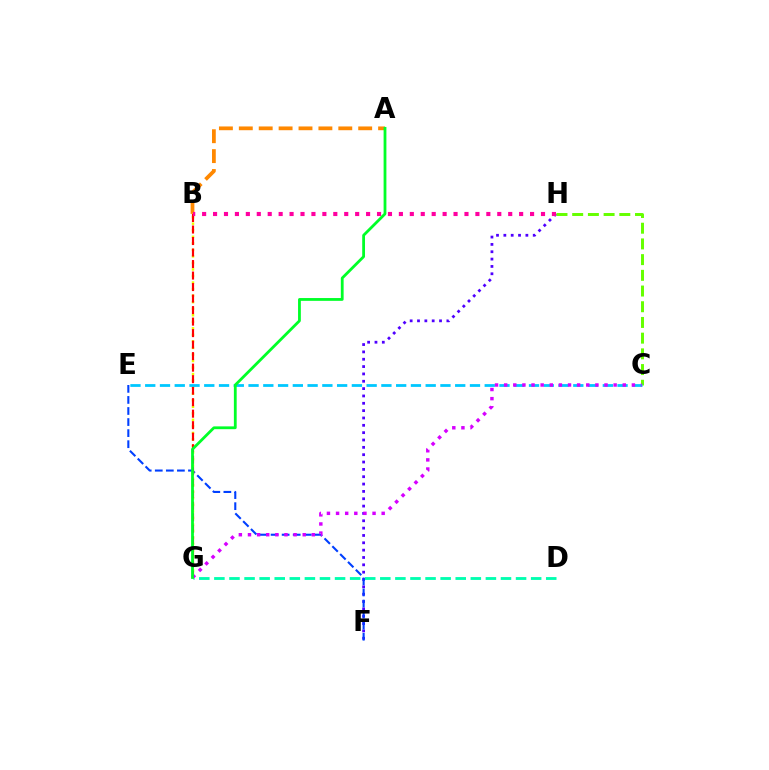{('F', 'H'): [{'color': '#4f00ff', 'line_style': 'dotted', 'thickness': 1.99}], ('E', 'F'): [{'color': '#003fff', 'line_style': 'dashed', 'thickness': 1.5}], ('C', 'H'): [{'color': '#66ff00', 'line_style': 'dashed', 'thickness': 2.13}], ('D', 'G'): [{'color': '#00ffaf', 'line_style': 'dashed', 'thickness': 2.05}], ('B', 'G'): [{'color': '#eeff00', 'line_style': 'dotted', 'thickness': 1.78}, {'color': '#ff0000', 'line_style': 'dashed', 'thickness': 1.56}], ('A', 'B'): [{'color': '#ff8800', 'line_style': 'dashed', 'thickness': 2.7}], ('C', 'E'): [{'color': '#00c7ff', 'line_style': 'dashed', 'thickness': 2.01}], ('C', 'G'): [{'color': '#d600ff', 'line_style': 'dotted', 'thickness': 2.48}], ('B', 'H'): [{'color': '#ff00a0', 'line_style': 'dotted', 'thickness': 2.97}], ('A', 'G'): [{'color': '#00ff27', 'line_style': 'solid', 'thickness': 2.01}]}